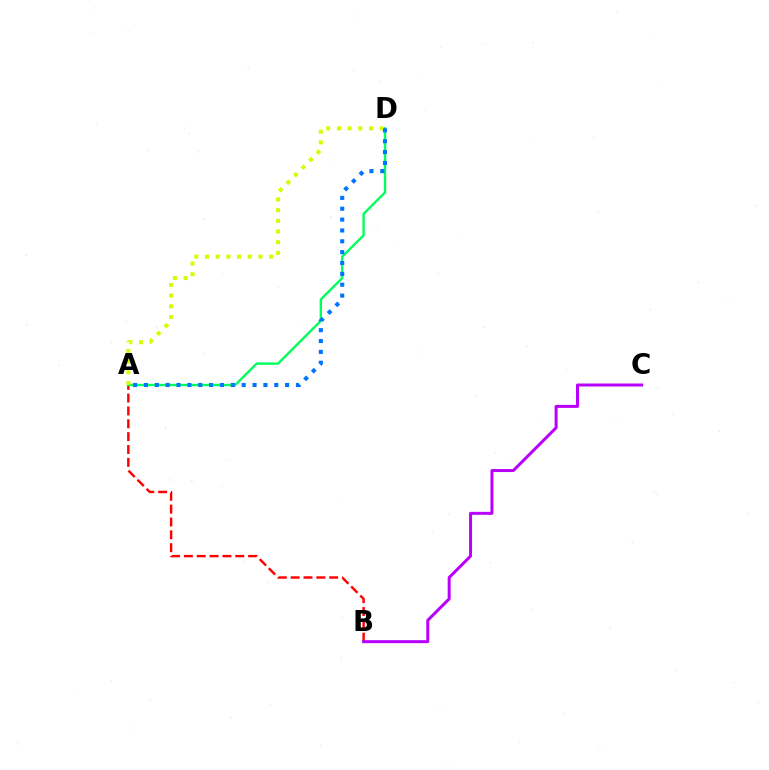{('A', 'B'): [{'color': '#ff0000', 'line_style': 'dashed', 'thickness': 1.75}], ('A', 'D'): [{'color': '#00ff5c', 'line_style': 'solid', 'thickness': 1.72}, {'color': '#d1ff00', 'line_style': 'dotted', 'thickness': 2.9}, {'color': '#0074ff', 'line_style': 'dotted', 'thickness': 2.95}], ('B', 'C'): [{'color': '#b900ff', 'line_style': 'solid', 'thickness': 2.15}]}